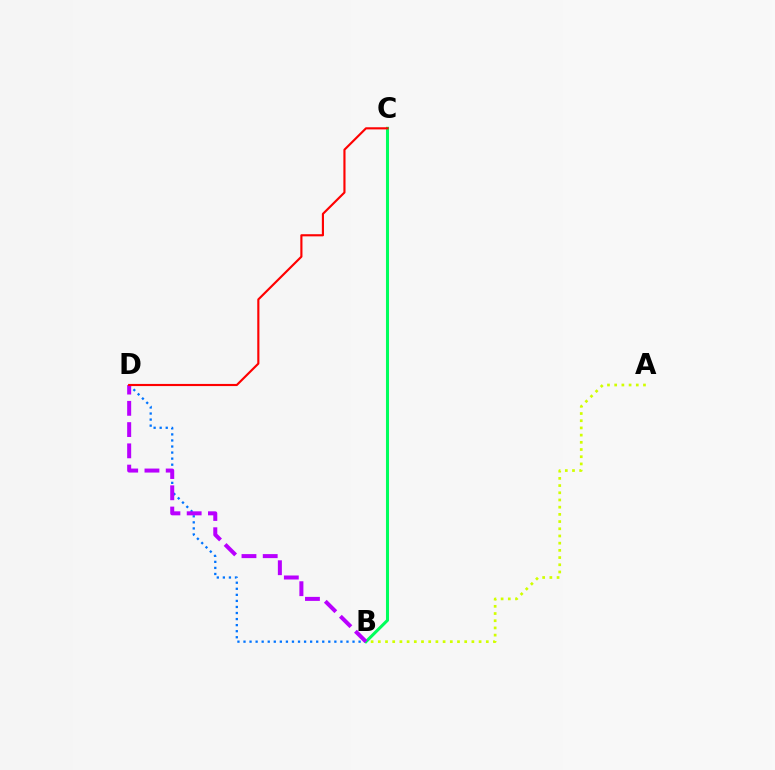{('A', 'B'): [{'color': '#d1ff00', 'line_style': 'dotted', 'thickness': 1.96}], ('B', 'D'): [{'color': '#0074ff', 'line_style': 'dotted', 'thickness': 1.65}, {'color': '#b900ff', 'line_style': 'dashed', 'thickness': 2.89}], ('B', 'C'): [{'color': '#00ff5c', 'line_style': 'solid', 'thickness': 2.19}], ('C', 'D'): [{'color': '#ff0000', 'line_style': 'solid', 'thickness': 1.54}]}